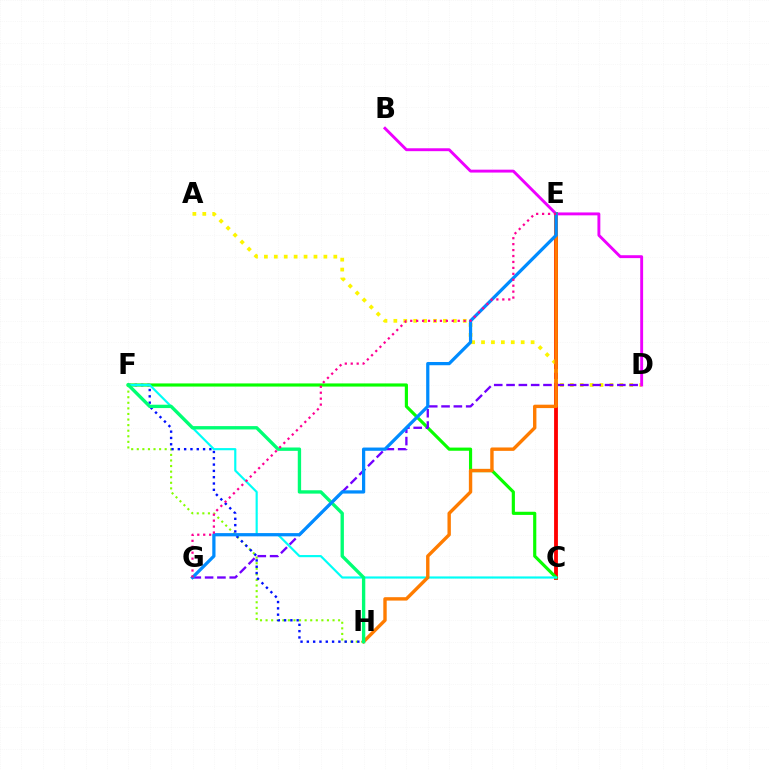{('C', 'E'): [{'color': '#ff0000', 'line_style': 'solid', 'thickness': 2.76}], ('C', 'F'): [{'color': '#08ff00', 'line_style': 'solid', 'thickness': 2.27}, {'color': '#00fff6', 'line_style': 'solid', 'thickness': 1.56}], ('F', 'H'): [{'color': '#84ff00', 'line_style': 'dotted', 'thickness': 1.52}, {'color': '#0010ff', 'line_style': 'dotted', 'thickness': 1.71}, {'color': '#00ff74', 'line_style': 'solid', 'thickness': 2.41}], ('A', 'D'): [{'color': '#fcf500', 'line_style': 'dotted', 'thickness': 2.69}], ('D', 'G'): [{'color': '#7200ff', 'line_style': 'dashed', 'thickness': 1.67}], ('B', 'D'): [{'color': '#ee00ff', 'line_style': 'solid', 'thickness': 2.08}], ('E', 'H'): [{'color': '#ff7c00', 'line_style': 'solid', 'thickness': 2.44}], ('E', 'G'): [{'color': '#008cff', 'line_style': 'solid', 'thickness': 2.33}, {'color': '#ff0094', 'line_style': 'dotted', 'thickness': 1.61}]}